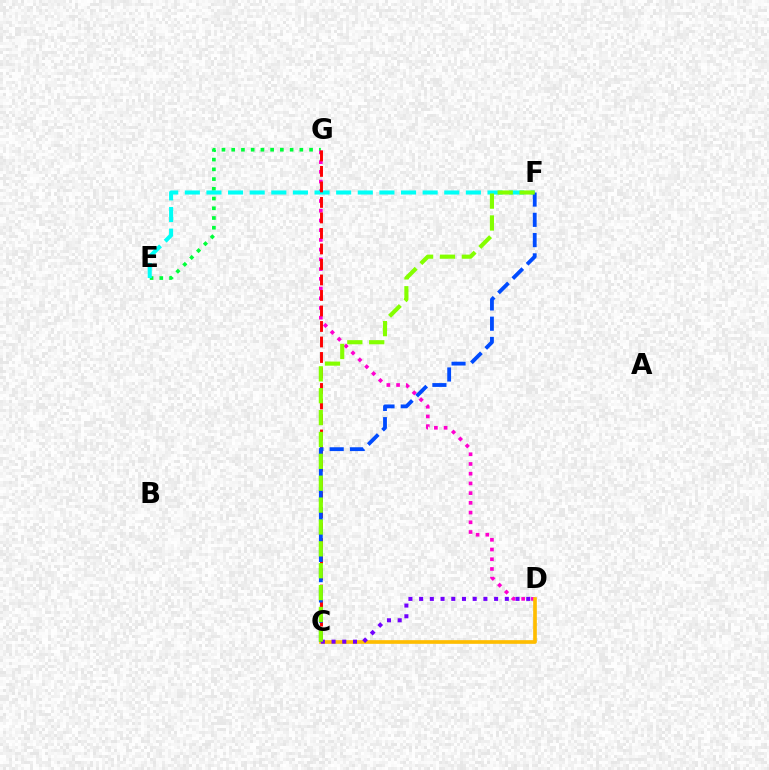{('E', 'G'): [{'color': '#00ff39', 'line_style': 'dotted', 'thickness': 2.64}], ('D', 'G'): [{'color': '#ff00cf', 'line_style': 'dotted', 'thickness': 2.64}], ('C', 'D'): [{'color': '#ffbd00', 'line_style': 'solid', 'thickness': 2.64}, {'color': '#7200ff', 'line_style': 'dotted', 'thickness': 2.91}], ('E', 'F'): [{'color': '#00fff6', 'line_style': 'dashed', 'thickness': 2.94}], ('C', 'G'): [{'color': '#ff0000', 'line_style': 'dashed', 'thickness': 2.11}], ('C', 'F'): [{'color': '#004bff', 'line_style': 'dashed', 'thickness': 2.75}, {'color': '#84ff00', 'line_style': 'dashed', 'thickness': 2.97}]}